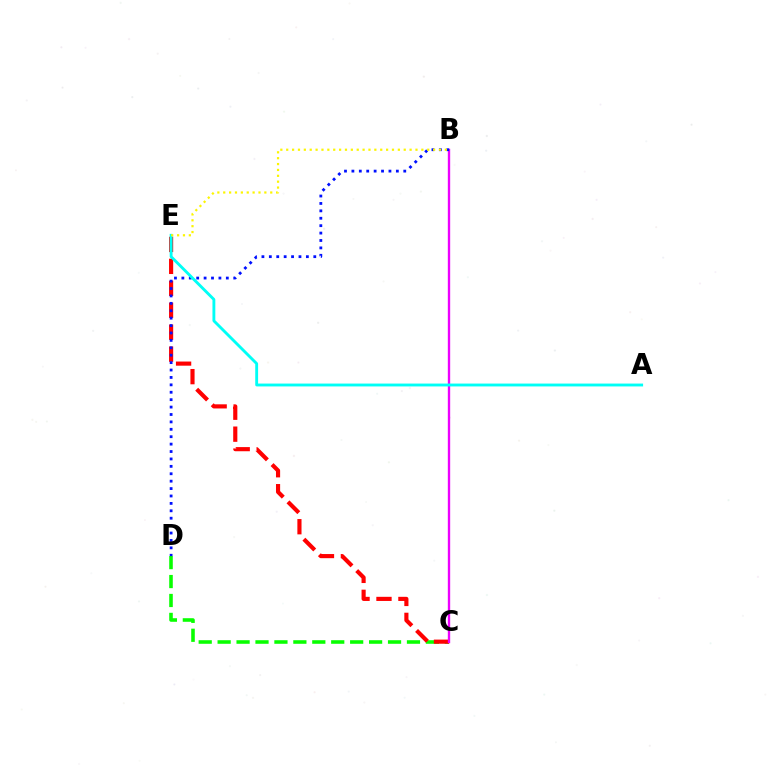{('C', 'D'): [{'color': '#08ff00', 'line_style': 'dashed', 'thickness': 2.57}], ('C', 'E'): [{'color': '#ff0000', 'line_style': 'dashed', 'thickness': 2.98}], ('B', 'C'): [{'color': '#ee00ff', 'line_style': 'solid', 'thickness': 1.7}], ('B', 'D'): [{'color': '#0010ff', 'line_style': 'dotted', 'thickness': 2.01}], ('A', 'E'): [{'color': '#00fff6', 'line_style': 'solid', 'thickness': 2.06}], ('B', 'E'): [{'color': '#fcf500', 'line_style': 'dotted', 'thickness': 1.6}]}